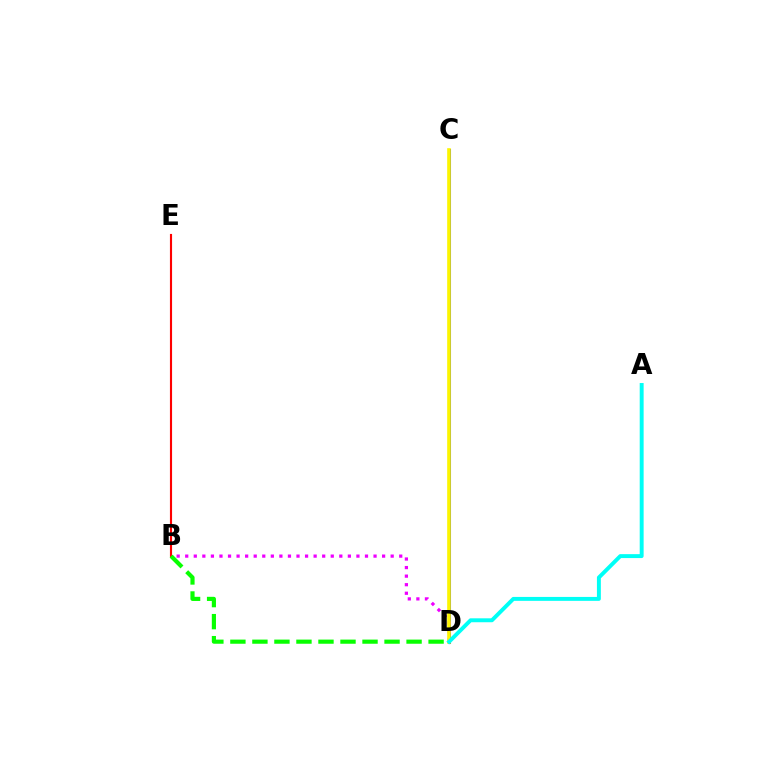{('C', 'D'): [{'color': '#0010ff', 'line_style': 'solid', 'thickness': 2.18}, {'color': '#fcf500', 'line_style': 'solid', 'thickness': 2.61}], ('B', 'E'): [{'color': '#ff0000', 'line_style': 'solid', 'thickness': 1.53}], ('B', 'D'): [{'color': '#ee00ff', 'line_style': 'dotted', 'thickness': 2.33}, {'color': '#08ff00', 'line_style': 'dashed', 'thickness': 2.99}], ('A', 'D'): [{'color': '#00fff6', 'line_style': 'solid', 'thickness': 2.83}]}